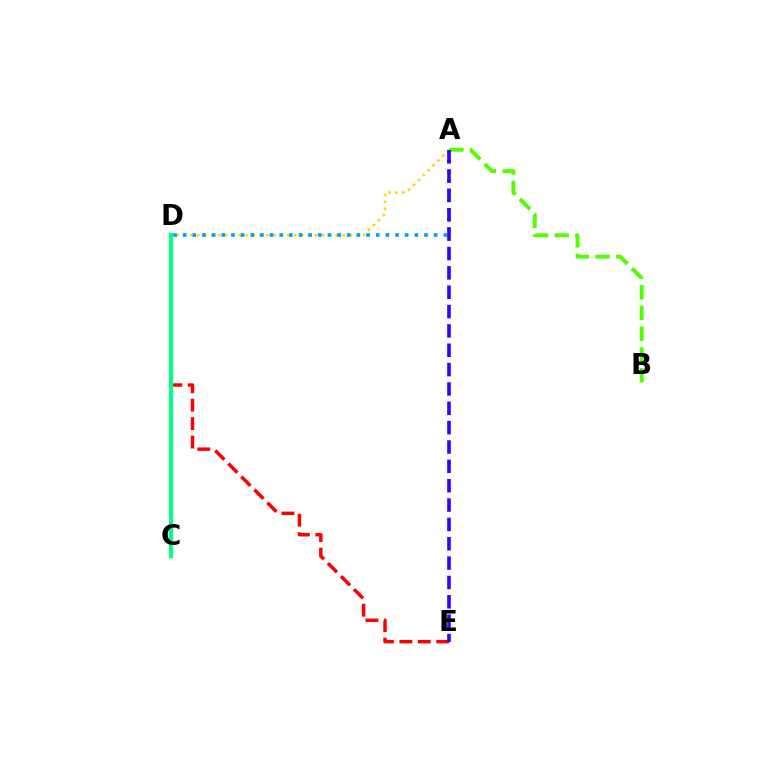{('A', 'D'): [{'color': '#ffd500', 'line_style': 'dotted', 'thickness': 1.88}, {'color': '#009eff', 'line_style': 'dotted', 'thickness': 2.62}], ('D', 'E'): [{'color': '#ff0000', 'line_style': 'dashed', 'thickness': 2.5}], ('C', 'D'): [{'color': '#ff00ed', 'line_style': 'solid', 'thickness': 2.9}, {'color': '#00ff86', 'line_style': 'solid', 'thickness': 2.97}], ('A', 'B'): [{'color': '#4fff00', 'line_style': 'dashed', 'thickness': 2.82}], ('A', 'E'): [{'color': '#3700ff', 'line_style': 'dashed', 'thickness': 2.63}]}